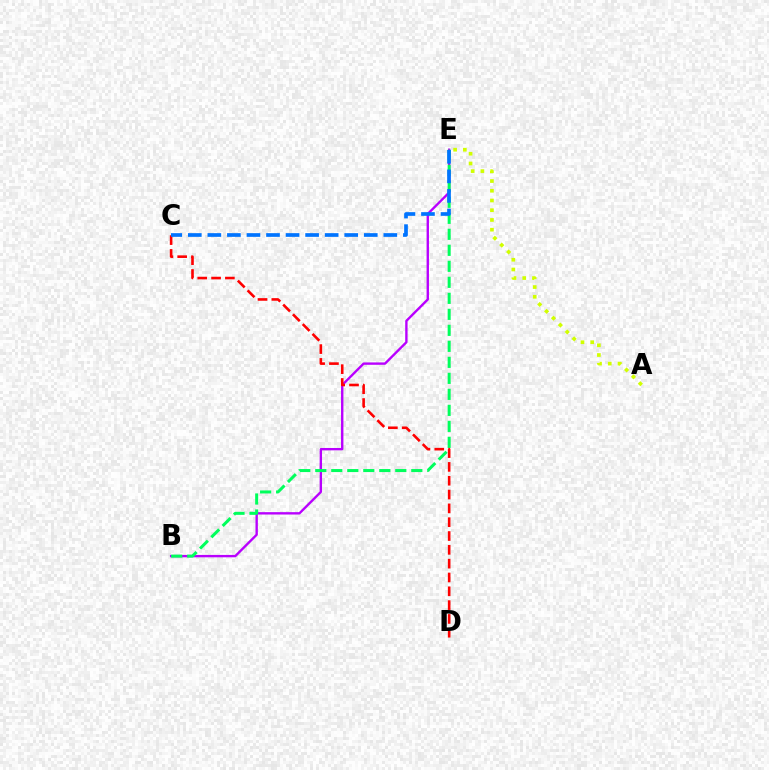{('A', 'E'): [{'color': '#d1ff00', 'line_style': 'dotted', 'thickness': 2.64}], ('B', 'E'): [{'color': '#b900ff', 'line_style': 'solid', 'thickness': 1.71}, {'color': '#00ff5c', 'line_style': 'dashed', 'thickness': 2.17}], ('C', 'D'): [{'color': '#ff0000', 'line_style': 'dashed', 'thickness': 1.88}], ('C', 'E'): [{'color': '#0074ff', 'line_style': 'dashed', 'thickness': 2.66}]}